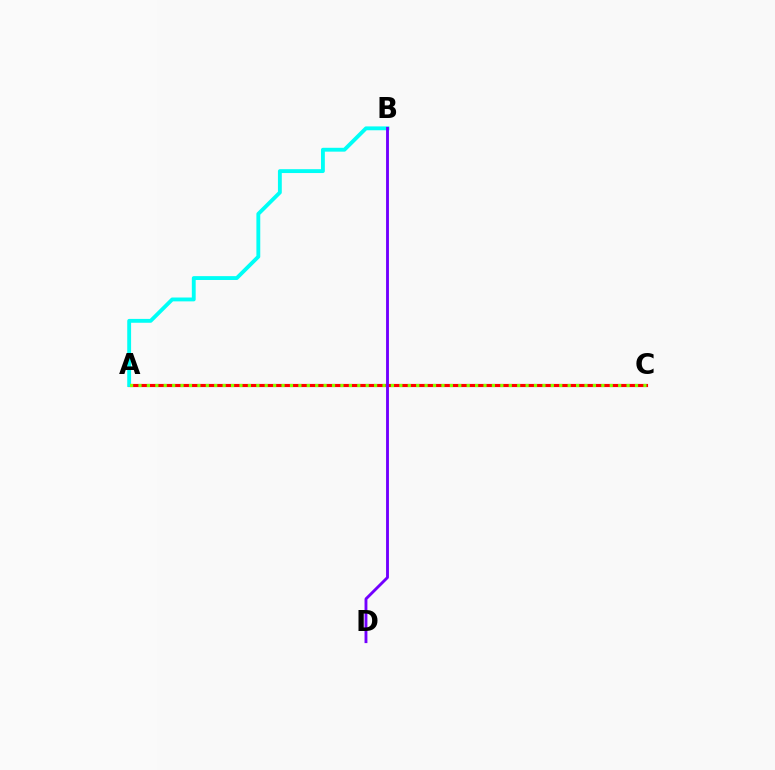{('A', 'C'): [{'color': '#ff0000', 'line_style': 'solid', 'thickness': 2.25}, {'color': '#84ff00', 'line_style': 'dotted', 'thickness': 2.29}], ('A', 'B'): [{'color': '#00fff6', 'line_style': 'solid', 'thickness': 2.78}], ('B', 'D'): [{'color': '#7200ff', 'line_style': 'solid', 'thickness': 2.06}]}